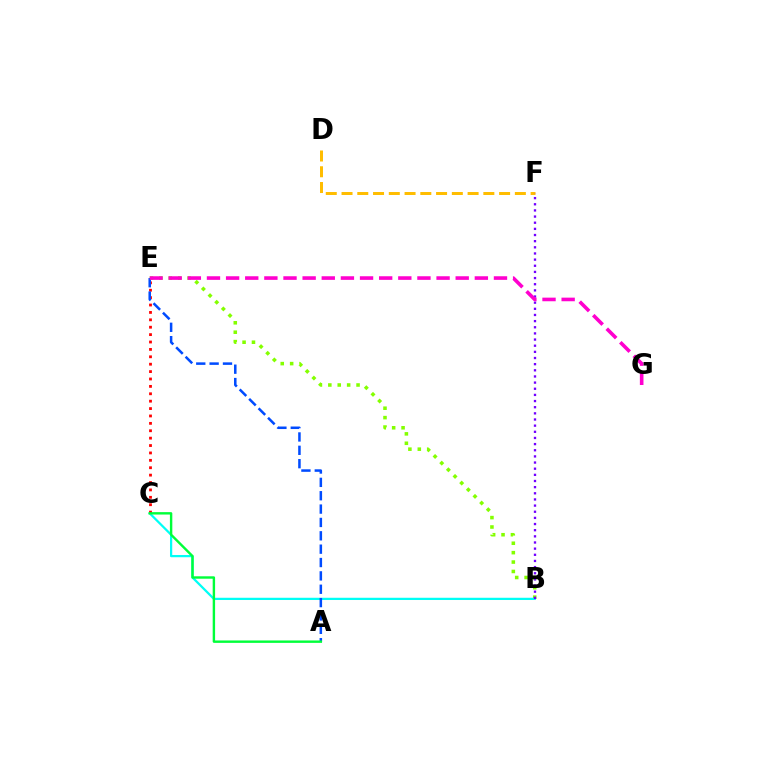{('D', 'F'): [{'color': '#ffbd00', 'line_style': 'dashed', 'thickness': 2.14}], ('B', 'E'): [{'color': '#84ff00', 'line_style': 'dotted', 'thickness': 2.56}], ('B', 'C'): [{'color': '#00fff6', 'line_style': 'solid', 'thickness': 1.61}], ('C', 'E'): [{'color': '#ff0000', 'line_style': 'dotted', 'thickness': 2.01}], ('B', 'F'): [{'color': '#7200ff', 'line_style': 'dotted', 'thickness': 1.67}], ('A', 'E'): [{'color': '#004bff', 'line_style': 'dashed', 'thickness': 1.81}], ('E', 'G'): [{'color': '#ff00cf', 'line_style': 'dashed', 'thickness': 2.6}], ('A', 'C'): [{'color': '#00ff39', 'line_style': 'solid', 'thickness': 1.74}]}